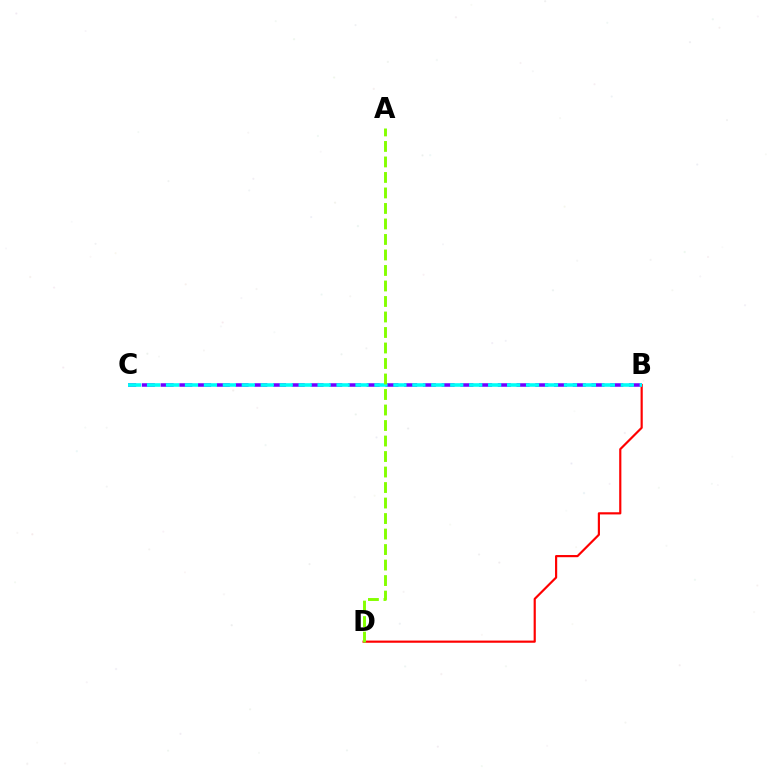{('B', 'D'): [{'color': '#ff0000', 'line_style': 'solid', 'thickness': 1.57}], ('B', 'C'): [{'color': '#7200ff', 'line_style': 'dashed', 'thickness': 2.55}, {'color': '#00fff6', 'line_style': 'dashed', 'thickness': 2.57}], ('A', 'D'): [{'color': '#84ff00', 'line_style': 'dashed', 'thickness': 2.11}]}